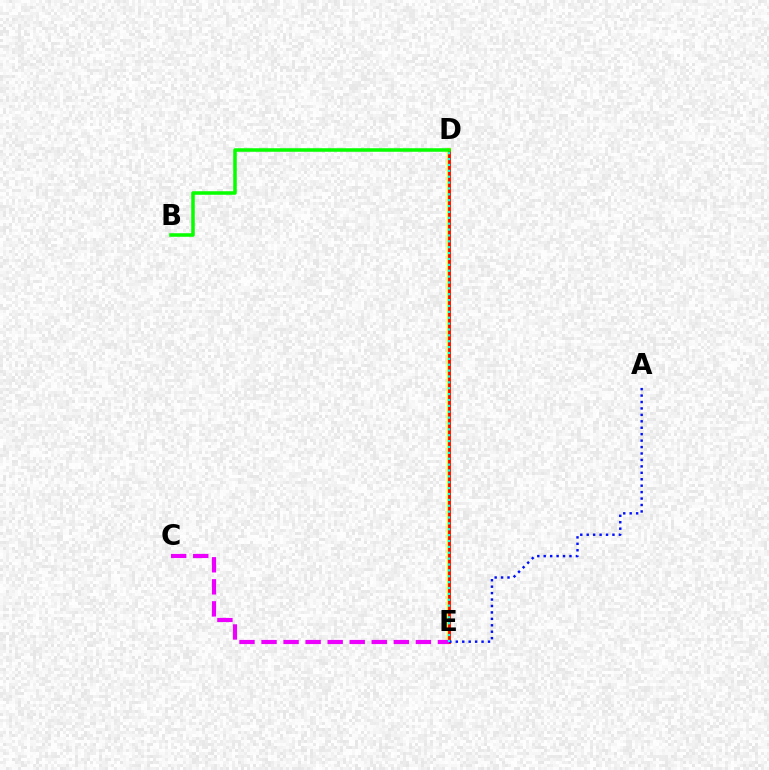{('D', 'E'): [{'color': '#fcf500', 'line_style': 'solid', 'thickness': 2.93}, {'color': '#ff0000', 'line_style': 'solid', 'thickness': 1.99}, {'color': '#00fff6', 'line_style': 'dotted', 'thickness': 1.6}], ('A', 'E'): [{'color': '#0010ff', 'line_style': 'dotted', 'thickness': 1.75}], ('B', 'D'): [{'color': '#08ff00', 'line_style': 'solid', 'thickness': 2.55}], ('C', 'E'): [{'color': '#ee00ff', 'line_style': 'dashed', 'thickness': 2.99}]}